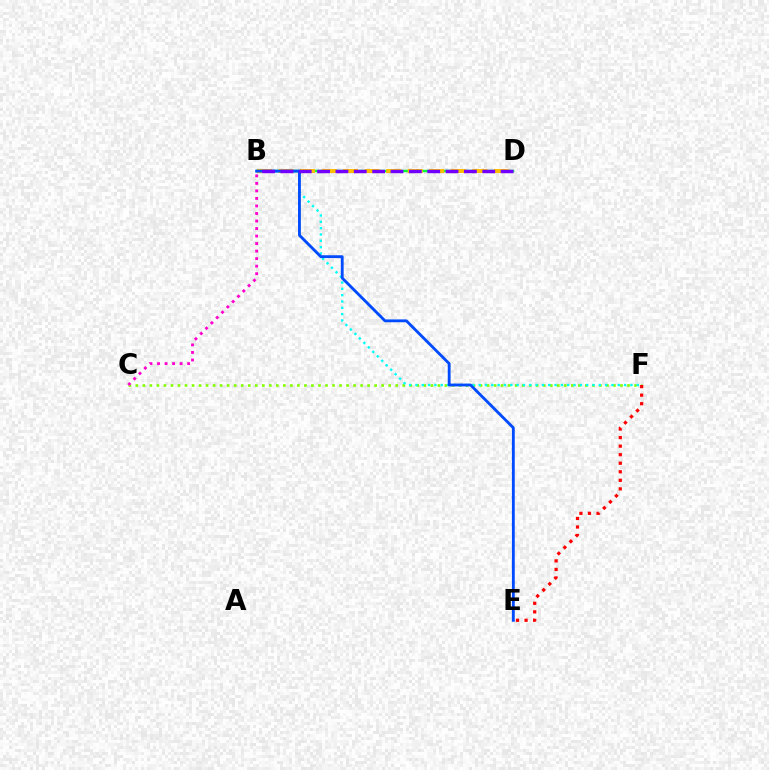{('B', 'D'): [{'color': '#00ff39', 'line_style': 'solid', 'thickness': 1.77}, {'color': '#ffbd00', 'line_style': 'dashed', 'thickness': 2.92}, {'color': '#7200ff', 'line_style': 'dashed', 'thickness': 2.49}], ('C', 'F'): [{'color': '#84ff00', 'line_style': 'dotted', 'thickness': 1.91}], ('E', 'F'): [{'color': '#ff0000', 'line_style': 'dotted', 'thickness': 2.32}], ('B', 'F'): [{'color': '#00fff6', 'line_style': 'dotted', 'thickness': 1.72}], ('B', 'C'): [{'color': '#ff00cf', 'line_style': 'dotted', 'thickness': 2.04}], ('B', 'E'): [{'color': '#004bff', 'line_style': 'solid', 'thickness': 2.04}]}